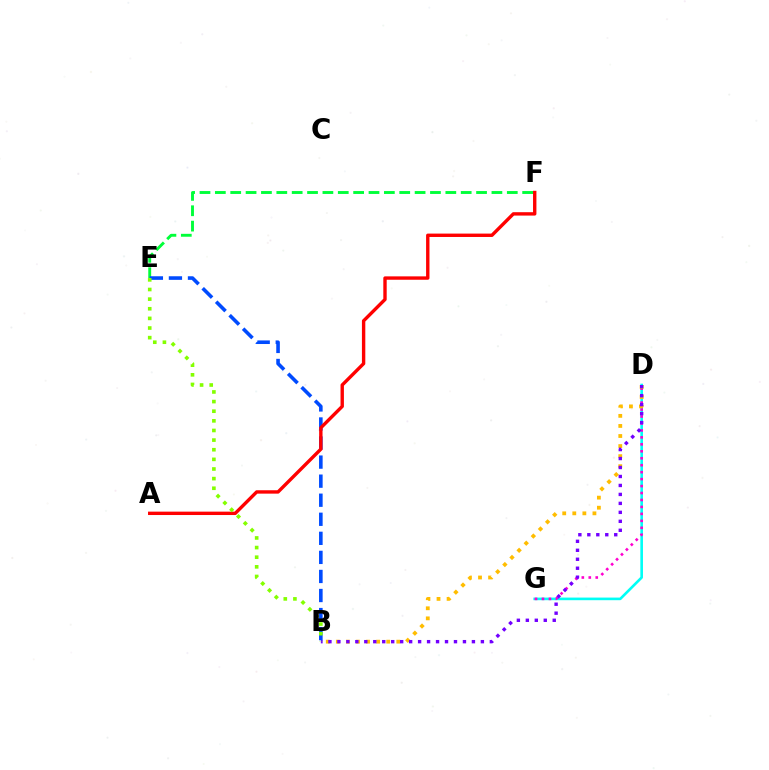{('D', 'G'): [{'color': '#00fff6', 'line_style': 'solid', 'thickness': 1.89}, {'color': '#ff00cf', 'line_style': 'dotted', 'thickness': 1.89}], ('E', 'F'): [{'color': '#00ff39', 'line_style': 'dashed', 'thickness': 2.09}], ('B', 'D'): [{'color': '#ffbd00', 'line_style': 'dotted', 'thickness': 2.74}, {'color': '#7200ff', 'line_style': 'dotted', 'thickness': 2.44}], ('B', 'E'): [{'color': '#004bff', 'line_style': 'dashed', 'thickness': 2.59}, {'color': '#84ff00', 'line_style': 'dotted', 'thickness': 2.62}], ('A', 'F'): [{'color': '#ff0000', 'line_style': 'solid', 'thickness': 2.44}]}